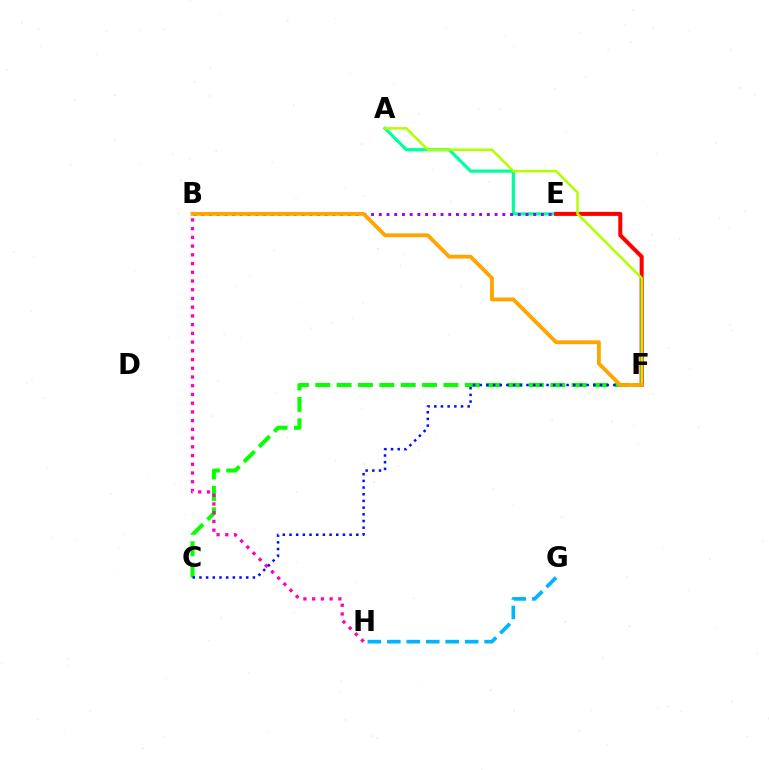{('A', 'E'): [{'color': '#00ff9d', 'line_style': 'solid', 'thickness': 2.32}], ('C', 'F'): [{'color': '#08ff00', 'line_style': 'dashed', 'thickness': 2.9}, {'color': '#0010ff', 'line_style': 'dotted', 'thickness': 1.82}], ('E', 'F'): [{'color': '#ff0000', 'line_style': 'solid', 'thickness': 2.89}], ('A', 'F'): [{'color': '#b3ff00', 'line_style': 'solid', 'thickness': 1.81}], ('B', 'H'): [{'color': '#ff00bd', 'line_style': 'dotted', 'thickness': 2.37}], ('G', 'H'): [{'color': '#00b5ff', 'line_style': 'dashed', 'thickness': 2.64}], ('B', 'E'): [{'color': '#9b00ff', 'line_style': 'dotted', 'thickness': 2.1}], ('B', 'F'): [{'color': '#ffa500', 'line_style': 'solid', 'thickness': 2.75}]}